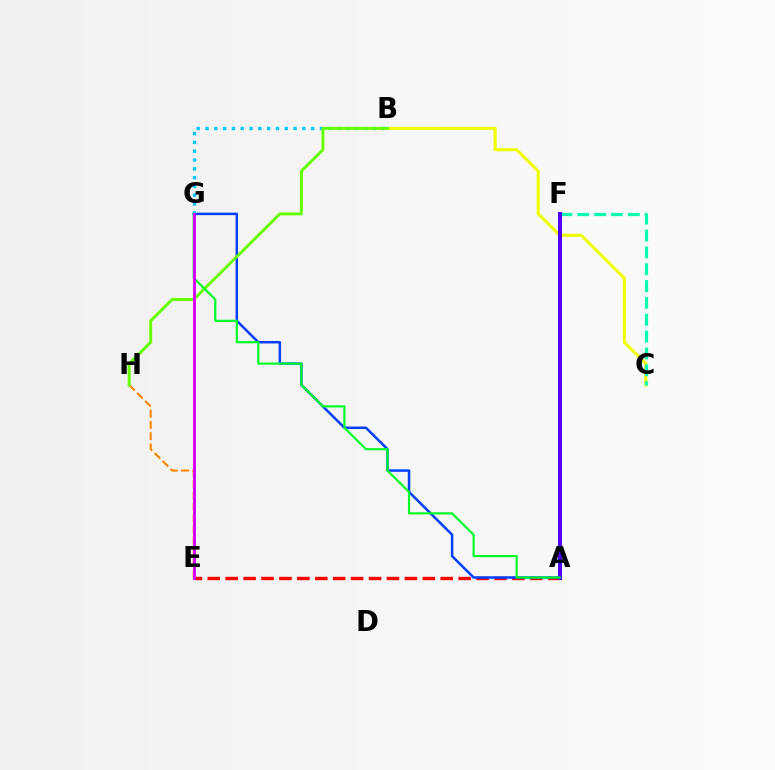{('A', 'E'): [{'color': '#ff0000', 'line_style': 'dashed', 'thickness': 2.43}], ('A', 'G'): [{'color': '#003fff', 'line_style': 'solid', 'thickness': 1.8}, {'color': '#00ff27', 'line_style': 'solid', 'thickness': 1.57}], ('B', 'C'): [{'color': '#eeff00', 'line_style': 'solid', 'thickness': 2.2}], ('C', 'F'): [{'color': '#00ffaf', 'line_style': 'dashed', 'thickness': 2.29}], ('A', 'F'): [{'color': '#ff00a0', 'line_style': 'solid', 'thickness': 1.78}, {'color': '#4f00ff', 'line_style': 'solid', 'thickness': 2.88}], ('E', 'H'): [{'color': '#ff8800', 'line_style': 'dashed', 'thickness': 1.53}], ('B', 'G'): [{'color': '#00c7ff', 'line_style': 'dotted', 'thickness': 2.39}], ('B', 'H'): [{'color': '#66ff00', 'line_style': 'solid', 'thickness': 2.1}], ('E', 'G'): [{'color': '#d600ff', 'line_style': 'solid', 'thickness': 2.07}]}